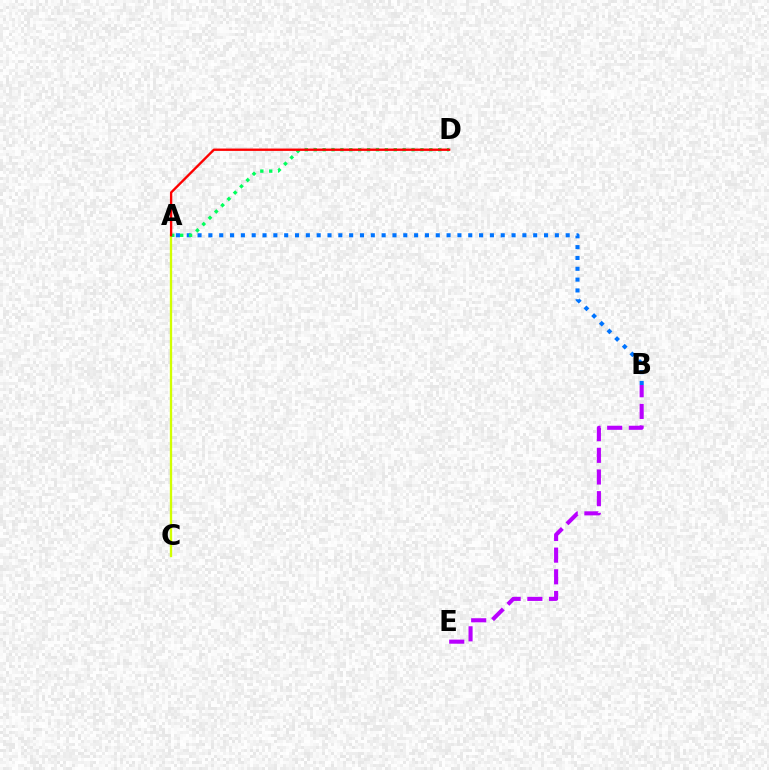{('A', 'B'): [{'color': '#0074ff', 'line_style': 'dotted', 'thickness': 2.94}], ('A', 'C'): [{'color': '#d1ff00', 'line_style': 'solid', 'thickness': 1.68}], ('A', 'D'): [{'color': '#00ff5c', 'line_style': 'dotted', 'thickness': 2.42}, {'color': '#ff0000', 'line_style': 'solid', 'thickness': 1.69}], ('B', 'E'): [{'color': '#b900ff', 'line_style': 'dashed', 'thickness': 2.94}]}